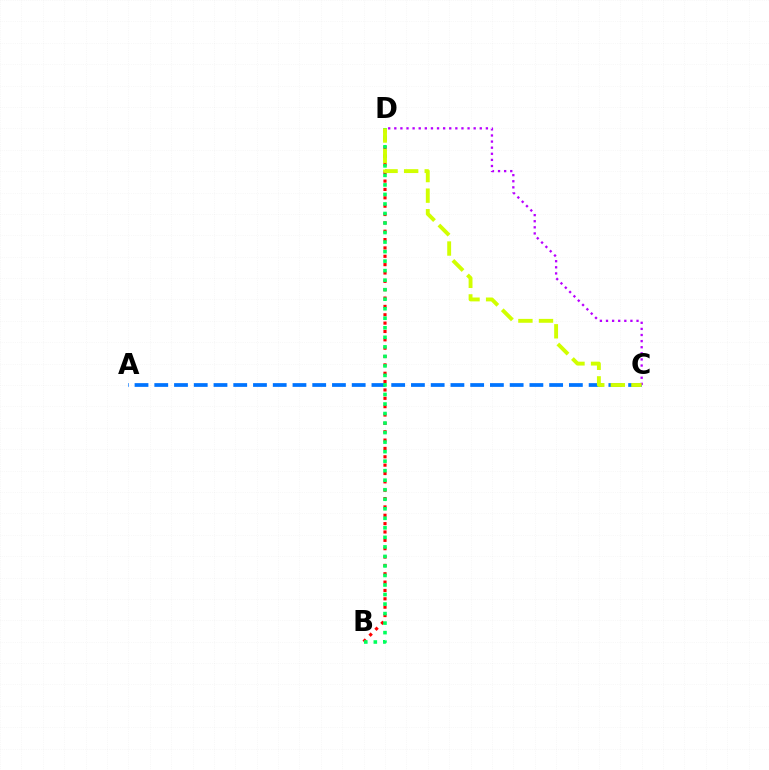{('A', 'C'): [{'color': '#0074ff', 'line_style': 'dashed', 'thickness': 2.68}], ('B', 'D'): [{'color': '#ff0000', 'line_style': 'dotted', 'thickness': 2.27}, {'color': '#00ff5c', 'line_style': 'dotted', 'thickness': 2.59}], ('C', 'D'): [{'color': '#b900ff', 'line_style': 'dotted', 'thickness': 1.66}, {'color': '#d1ff00', 'line_style': 'dashed', 'thickness': 2.8}]}